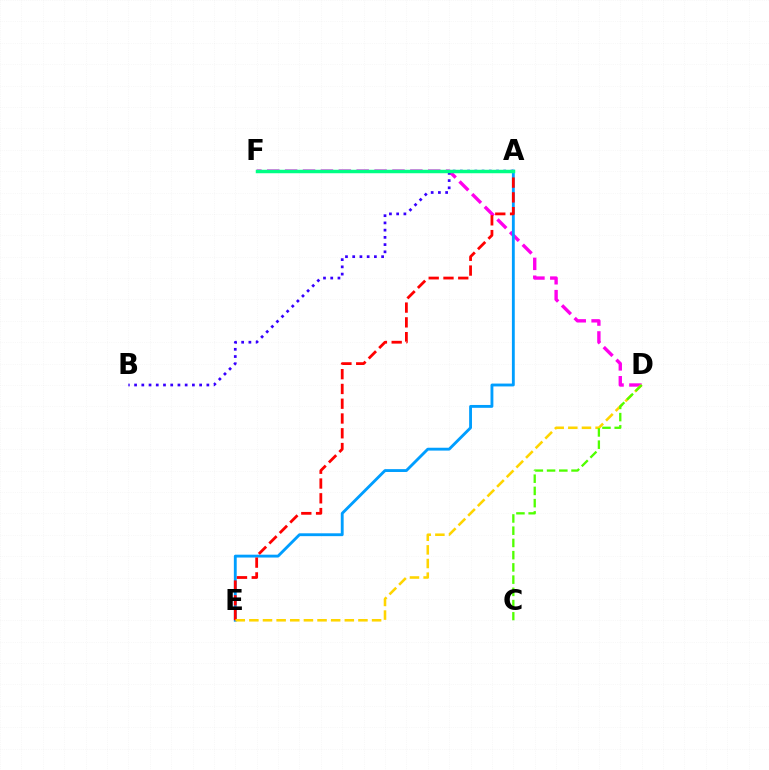{('D', 'F'): [{'color': '#ff00ed', 'line_style': 'dashed', 'thickness': 2.43}], ('A', 'E'): [{'color': '#009eff', 'line_style': 'solid', 'thickness': 2.06}, {'color': '#ff0000', 'line_style': 'dashed', 'thickness': 2.01}], ('A', 'B'): [{'color': '#3700ff', 'line_style': 'dotted', 'thickness': 1.96}], ('A', 'F'): [{'color': '#00ff86', 'line_style': 'solid', 'thickness': 2.5}], ('D', 'E'): [{'color': '#ffd500', 'line_style': 'dashed', 'thickness': 1.85}], ('C', 'D'): [{'color': '#4fff00', 'line_style': 'dashed', 'thickness': 1.66}]}